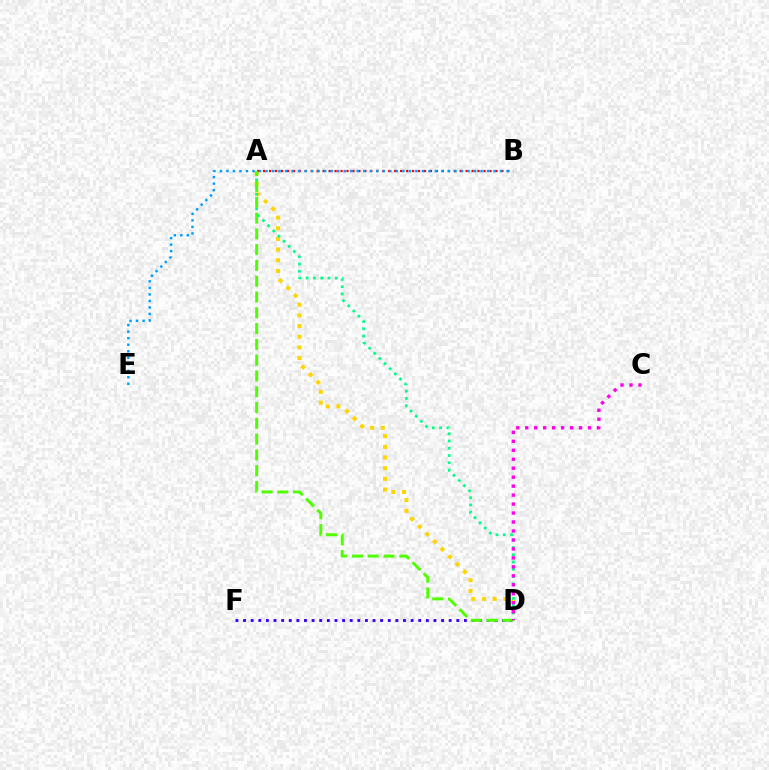{('A', 'D'): [{'color': '#ffd500', 'line_style': 'dotted', 'thickness': 2.9}, {'color': '#00ff86', 'line_style': 'dotted', 'thickness': 1.98}, {'color': '#4fff00', 'line_style': 'dashed', 'thickness': 2.14}], ('D', 'F'): [{'color': '#3700ff', 'line_style': 'dotted', 'thickness': 2.07}], ('A', 'B'): [{'color': '#ff0000', 'line_style': 'dotted', 'thickness': 1.62}], ('B', 'E'): [{'color': '#009eff', 'line_style': 'dotted', 'thickness': 1.77}], ('C', 'D'): [{'color': '#ff00ed', 'line_style': 'dotted', 'thickness': 2.44}]}